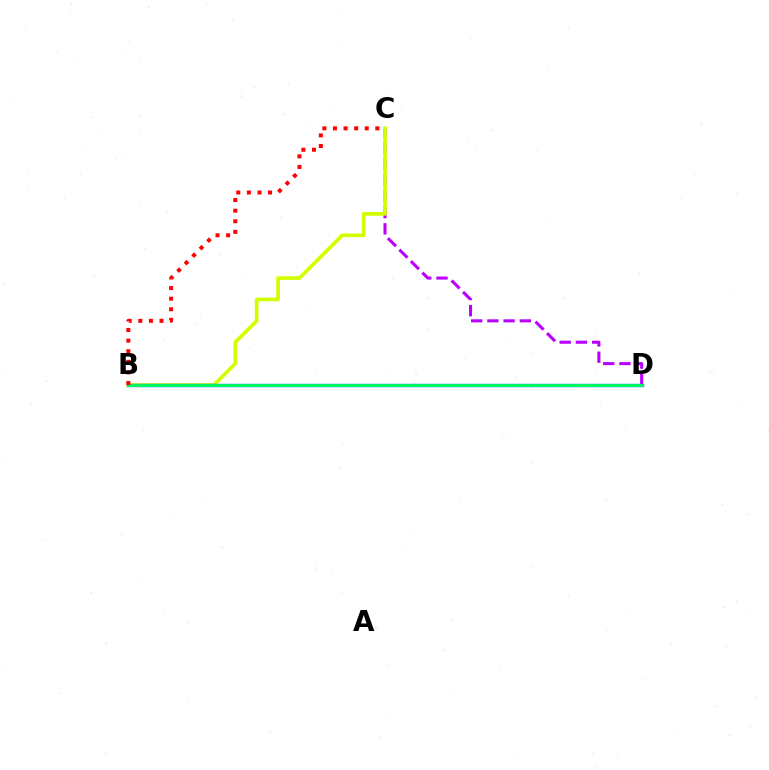{('C', 'D'): [{'color': '#b900ff', 'line_style': 'dashed', 'thickness': 2.2}], ('B', 'C'): [{'color': '#d1ff00', 'line_style': 'solid', 'thickness': 2.65}, {'color': '#ff0000', 'line_style': 'dotted', 'thickness': 2.88}], ('B', 'D'): [{'color': '#0074ff', 'line_style': 'solid', 'thickness': 2.44}, {'color': '#00ff5c', 'line_style': 'solid', 'thickness': 2.01}]}